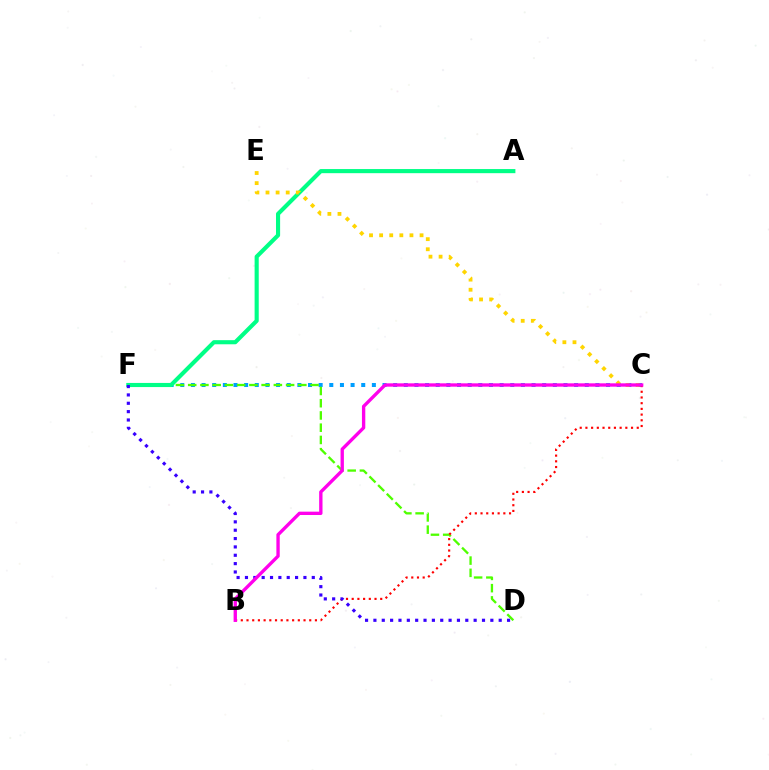{('C', 'F'): [{'color': '#009eff', 'line_style': 'dotted', 'thickness': 2.89}], ('D', 'F'): [{'color': '#4fff00', 'line_style': 'dashed', 'thickness': 1.66}, {'color': '#3700ff', 'line_style': 'dotted', 'thickness': 2.27}], ('B', 'C'): [{'color': '#ff0000', 'line_style': 'dotted', 'thickness': 1.55}, {'color': '#ff00ed', 'line_style': 'solid', 'thickness': 2.41}], ('A', 'F'): [{'color': '#00ff86', 'line_style': 'solid', 'thickness': 2.97}], ('C', 'E'): [{'color': '#ffd500', 'line_style': 'dotted', 'thickness': 2.75}]}